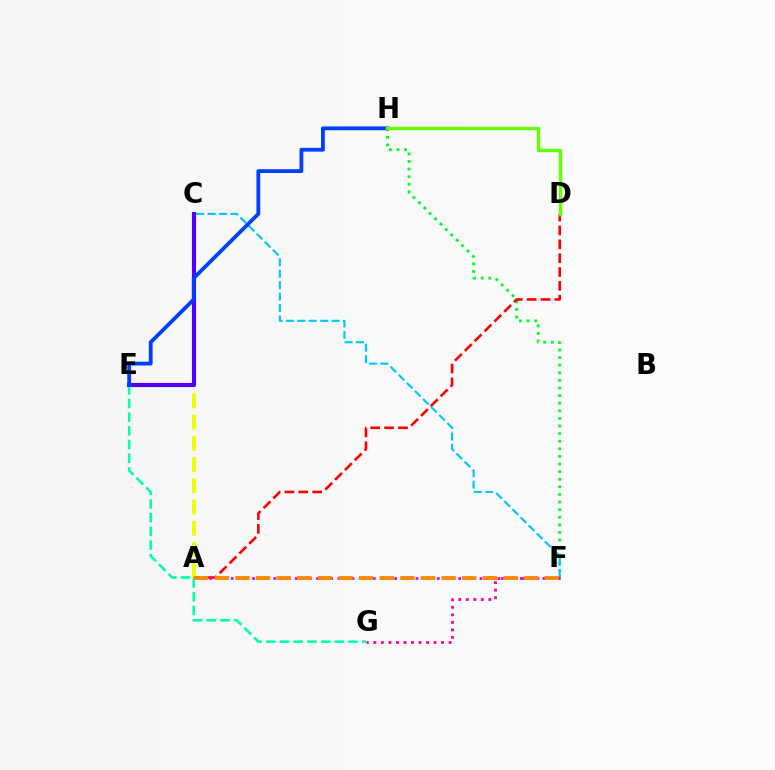{('F', 'H'): [{'color': '#00ff27', 'line_style': 'dotted', 'thickness': 2.07}], ('F', 'G'): [{'color': '#ff00a0', 'line_style': 'dotted', 'thickness': 2.04}], ('C', 'F'): [{'color': '#00c7ff', 'line_style': 'dashed', 'thickness': 1.55}], ('A', 'C'): [{'color': '#eeff00', 'line_style': 'dashed', 'thickness': 2.88}], ('E', 'G'): [{'color': '#00ffaf', 'line_style': 'dashed', 'thickness': 1.86}], ('A', 'D'): [{'color': '#ff0000', 'line_style': 'dashed', 'thickness': 1.88}], ('A', 'F'): [{'color': '#d600ff', 'line_style': 'dotted', 'thickness': 1.93}, {'color': '#ff8800', 'line_style': 'dashed', 'thickness': 2.8}], ('C', 'E'): [{'color': '#4f00ff', 'line_style': 'solid', 'thickness': 2.98}], ('E', 'H'): [{'color': '#003fff', 'line_style': 'solid', 'thickness': 2.75}], ('D', 'H'): [{'color': '#66ff00', 'line_style': 'solid', 'thickness': 2.44}]}